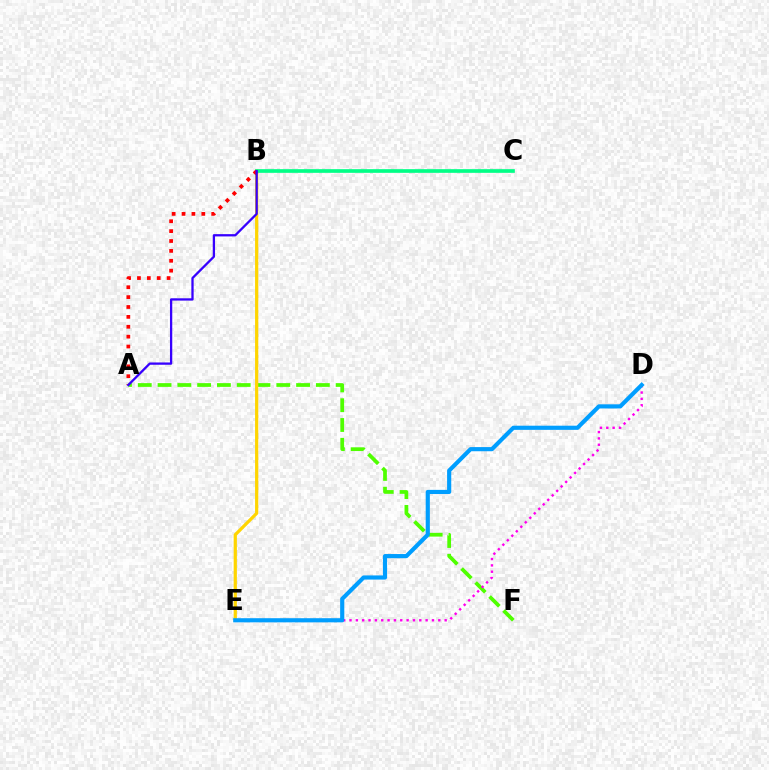{('A', 'F'): [{'color': '#4fff00', 'line_style': 'dashed', 'thickness': 2.69}], ('B', 'E'): [{'color': '#ffd500', 'line_style': 'solid', 'thickness': 2.31}], ('B', 'C'): [{'color': '#00ff86', 'line_style': 'solid', 'thickness': 2.64}], ('A', 'B'): [{'color': '#ff0000', 'line_style': 'dotted', 'thickness': 2.69}, {'color': '#3700ff', 'line_style': 'solid', 'thickness': 1.65}], ('D', 'E'): [{'color': '#ff00ed', 'line_style': 'dotted', 'thickness': 1.72}, {'color': '#009eff', 'line_style': 'solid', 'thickness': 2.99}]}